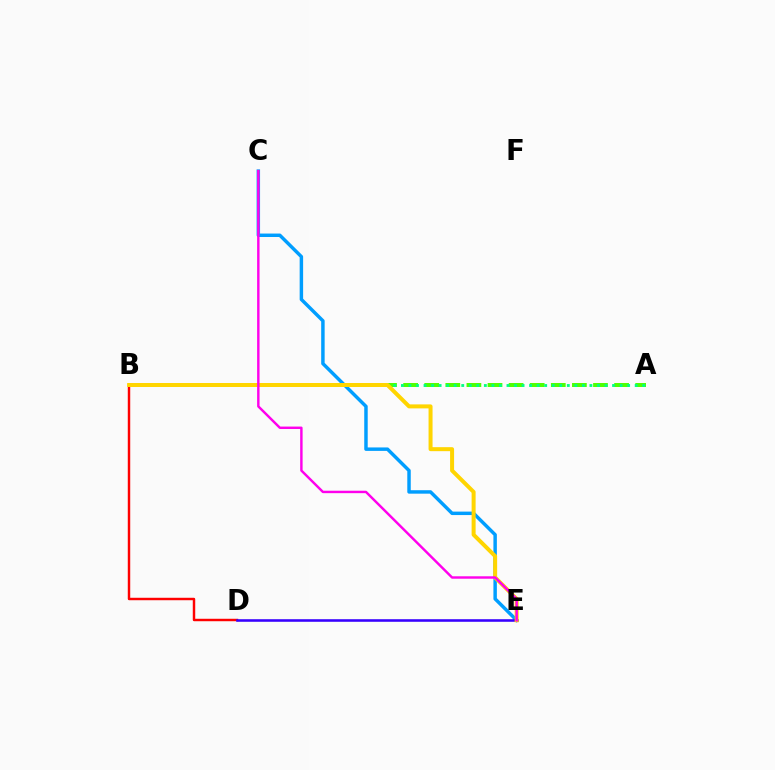{('B', 'D'): [{'color': '#ff0000', 'line_style': 'solid', 'thickness': 1.76}], ('A', 'B'): [{'color': '#4fff00', 'line_style': 'dashed', 'thickness': 2.87}, {'color': '#00ff86', 'line_style': 'dotted', 'thickness': 2.05}], ('C', 'E'): [{'color': '#009eff', 'line_style': 'solid', 'thickness': 2.49}, {'color': '#ff00ed', 'line_style': 'solid', 'thickness': 1.75}], ('D', 'E'): [{'color': '#3700ff', 'line_style': 'solid', 'thickness': 1.85}], ('B', 'E'): [{'color': '#ffd500', 'line_style': 'solid', 'thickness': 2.88}]}